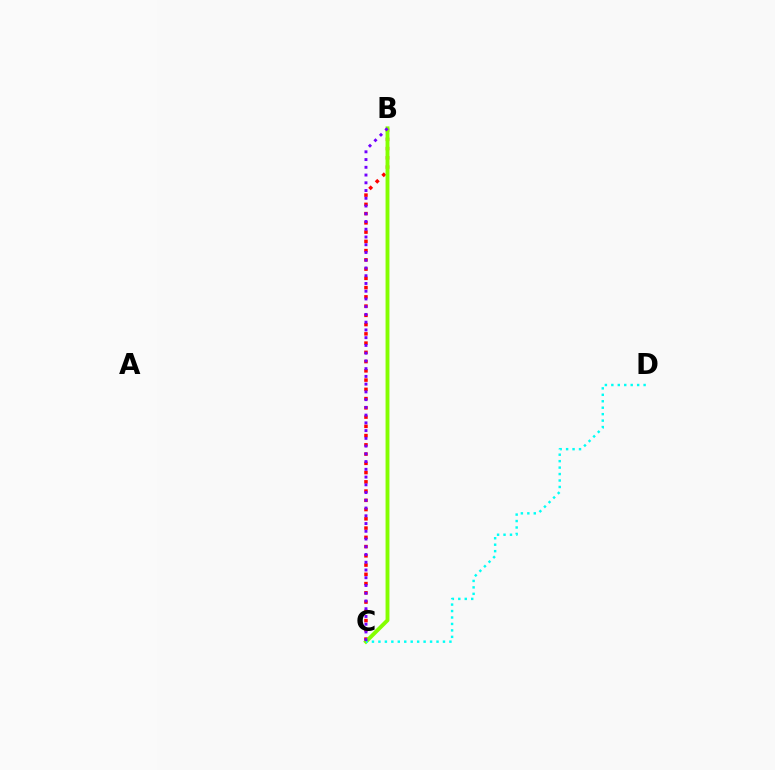{('B', 'C'): [{'color': '#ff0000', 'line_style': 'dotted', 'thickness': 2.51}, {'color': '#84ff00', 'line_style': 'solid', 'thickness': 2.8}, {'color': '#7200ff', 'line_style': 'dotted', 'thickness': 2.1}], ('C', 'D'): [{'color': '#00fff6', 'line_style': 'dotted', 'thickness': 1.75}]}